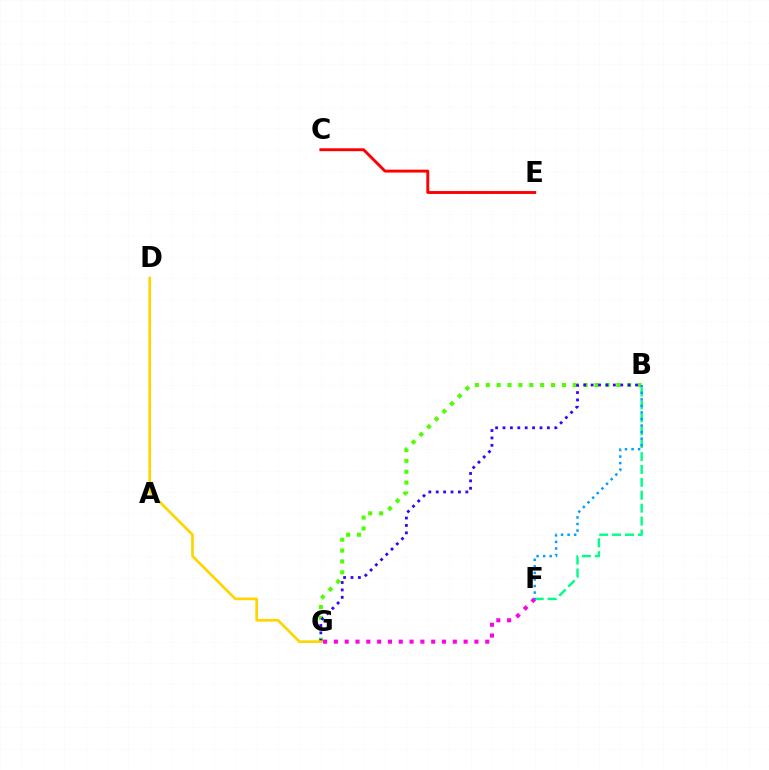{('B', 'G'): [{'color': '#4fff00', 'line_style': 'dotted', 'thickness': 2.95}, {'color': '#3700ff', 'line_style': 'dotted', 'thickness': 2.01}], ('B', 'F'): [{'color': '#00ff86', 'line_style': 'dashed', 'thickness': 1.75}, {'color': '#009eff', 'line_style': 'dotted', 'thickness': 1.78}], ('F', 'G'): [{'color': '#ff00ed', 'line_style': 'dotted', 'thickness': 2.94}], ('D', 'G'): [{'color': '#ffd500', 'line_style': 'solid', 'thickness': 1.92}], ('C', 'E'): [{'color': '#ff0000', 'line_style': 'solid', 'thickness': 2.09}]}